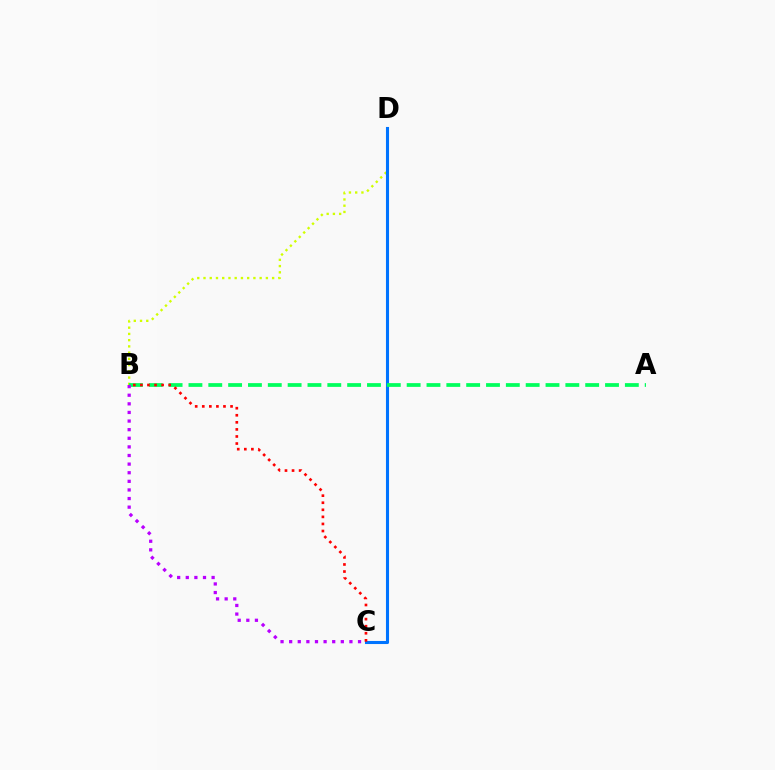{('B', 'D'): [{'color': '#d1ff00', 'line_style': 'dotted', 'thickness': 1.69}], ('C', 'D'): [{'color': '#0074ff', 'line_style': 'solid', 'thickness': 2.22}], ('A', 'B'): [{'color': '#00ff5c', 'line_style': 'dashed', 'thickness': 2.69}], ('B', 'C'): [{'color': '#b900ff', 'line_style': 'dotted', 'thickness': 2.34}, {'color': '#ff0000', 'line_style': 'dotted', 'thickness': 1.92}]}